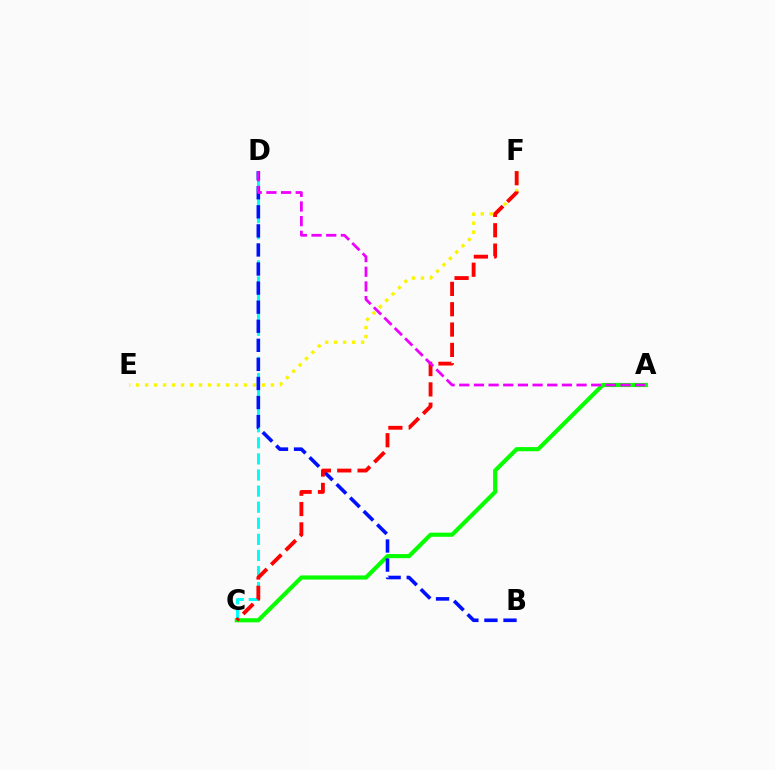{('C', 'D'): [{'color': '#00fff6', 'line_style': 'dashed', 'thickness': 2.19}], ('A', 'C'): [{'color': '#08ff00', 'line_style': 'solid', 'thickness': 2.98}], ('E', 'F'): [{'color': '#fcf500', 'line_style': 'dotted', 'thickness': 2.44}], ('B', 'D'): [{'color': '#0010ff', 'line_style': 'dashed', 'thickness': 2.59}], ('C', 'F'): [{'color': '#ff0000', 'line_style': 'dashed', 'thickness': 2.76}], ('A', 'D'): [{'color': '#ee00ff', 'line_style': 'dashed', 'thickness': 1.99}]}